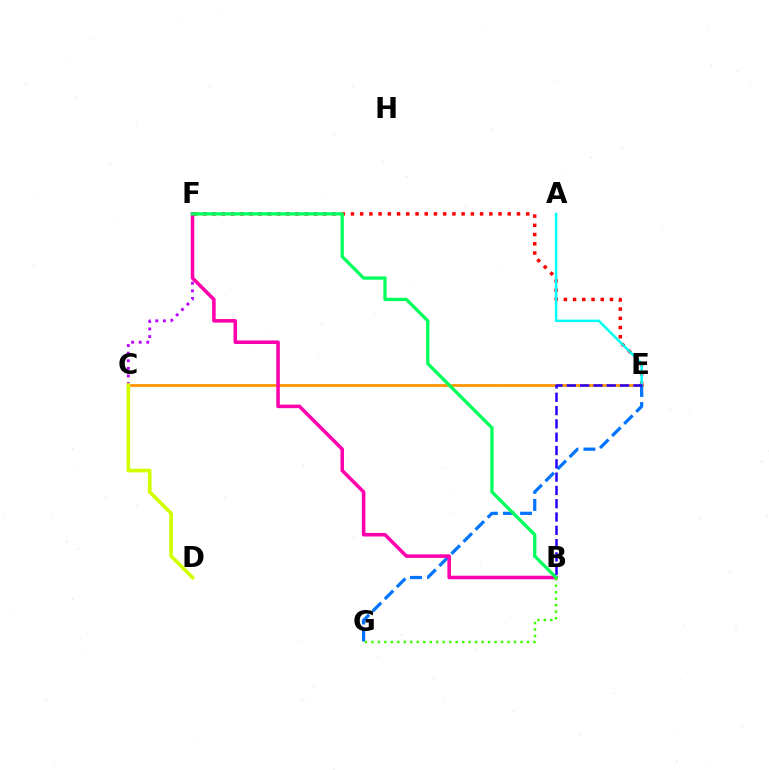{('C', 'F'): [{'color': '#b900ff', 'line_style': 'dotted', 'thickness': 2.06}], ('C', 'E'): [{'color': '#ff9400', 'line_style': 'solid', 'thickness': 1.97}], ('E', 'G'): [{'color': '#0074ff', 'line_style': 'dashed', 'thickness': 2.32}], ('E', 'F'): [{'color': '#ff0000', 'line_style': 'dotted', 'thickness': 2.51}], ('A', 'E'): [{'color': '#00fff6', 'line_style': 'solid', 'thickness': 1.8}], ('B', 'F'): [{'color': '#ff00ac', 'line_style': 'solid', 'thickness': 2.55}, {'color': '#00ff5c', 'line_style': 'solid', 'thickness': 2.38}], ('C', 'D'): [{'color': '#d1ff00', 'line_style': 'solid', 'thickness': 2.63}], ('B', 'E'): [{'color': '#2500ff', 'line_style': 'dashed', 'thickness': 1.81}], ('B', 'G'): [{'color': '#3dff00', 'line_style': 'dotted', 'thickness': 1.76}]}